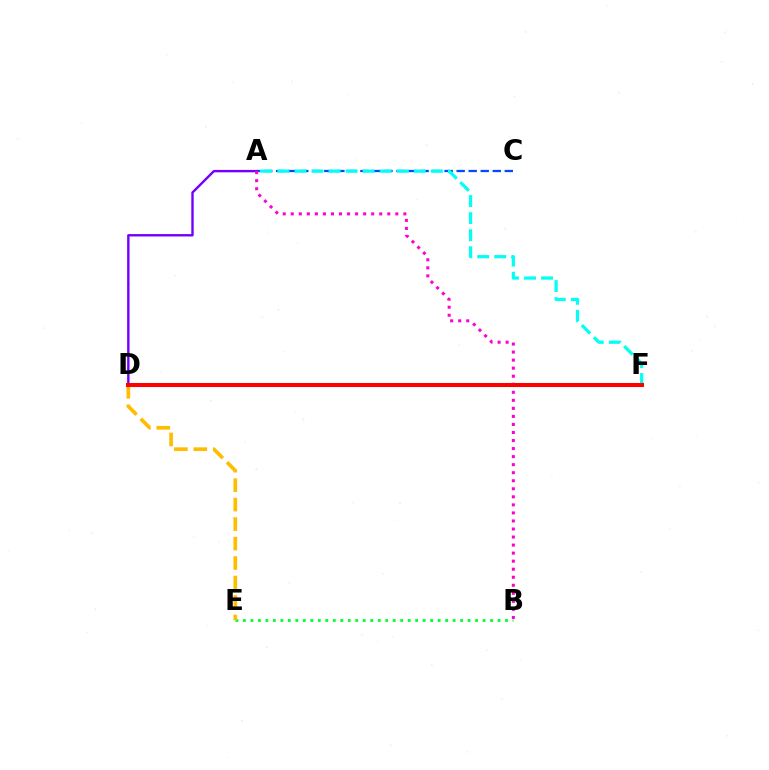{('B', 'E'): [{'color': '#00ff39', 'line_style': 'dotted', 'thickness': 2.03}], ('A', 'C'): [{'color': '#004bff', 'line_style': 'dashed', 'thickness': 1.63}], ('D', 'E'): [{'color': '#ffbd00', 'line_style': 'dashed', 'thickness': 2.65}], ('A', 'D'): [{'color': '#7200ff', 'line_style': 'solid', 'thickness': 1.73}], ('D', 'F'): [{'color': '#84ff00', 'line_style': 'dotted', 'thickness': 1.53}, {'color': '#ff0000', 'line_style': 'solid', 'thickness': 2.9}], ('A', 'F'): [{'color': '#00fff6', 'line_style': 'dashed', 'thickness': 2.32}], ('A', 'B'): [{'color': '#ff00cf', 'line_style': 'dotted', 'thickness': 2.18}]}